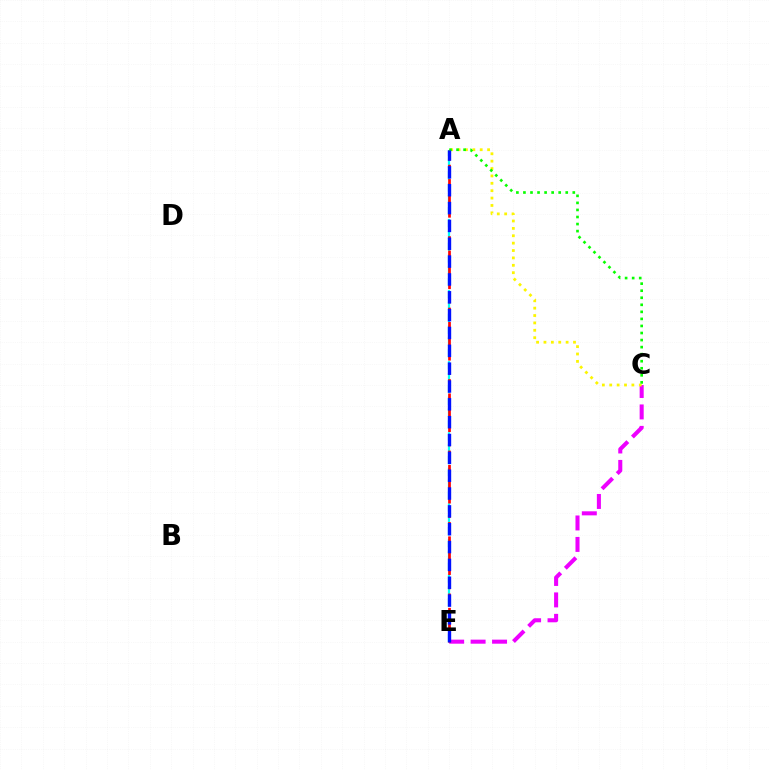{('C', 'E'): [{'color': '#ee00ff', 'line_style': 'dashed', 'thickness': 2.91}], ('A', 'C'): [{'color': '#fcf500', 'line_style': 'dotted', 'thickness': 2.01}, {'color': '#08ff00', 'line_style': 'dotted', 'thickness': 1.92}], ('A', 'E'): [{'color': '#00fff6', 'line_style': 'dashed', 'thickness': 1.61}, {'color': '#ff0000', 'line_style': 'dashed', 'thickness': 1.94}, {'color': '#0010ff', 'line_style': 'dashed', 'thickness': 2.42}]}